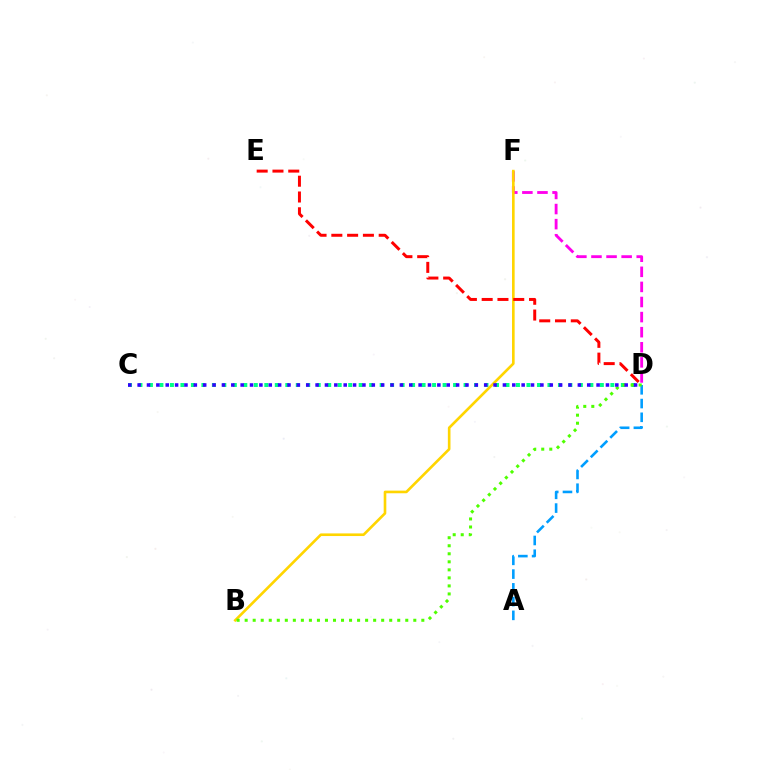{('C', 'D'): [{'color': '#00ff86', 'line_style': 'dotted', 'thickness': 2.85}, {'color': '#3700ff', 'line_style': 'dotted', 'thickness': 2.54}], ('D', 'F'): [{'color': '#ff00ed', 'line_style': 'dashed', 'thickness': 2.05}], ('B', 'F'): [{'color': '#ffd500', 'line_style': 'solid', 'thickness': 1.9}], ('A', 'D'): [{'color': '#009eff', 'line_style': 'dashed', 'thickness': 1.87}], ('B', 'D'): [{'color': '#4fff00', 'line_style': 'dotted', 'thickness': 2.18}], ('D', 'E'): [{'color': '#ff0000', 'line_style': 'dashed', 'thickness': 2.14}]}